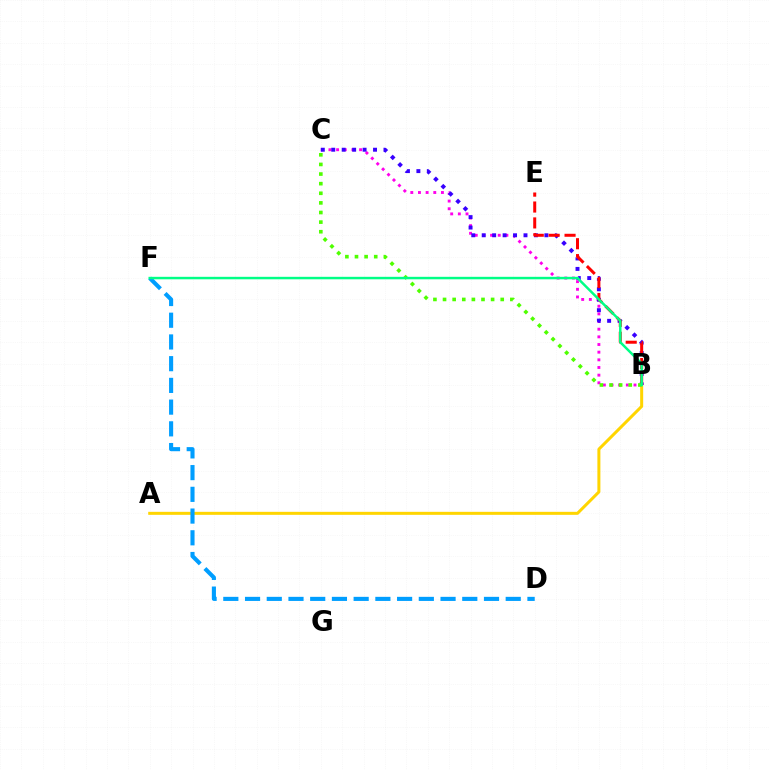{('A', 'B'): [{'color': '#ffd500', 'line_style': 'solid', 'thickness': 2.16}], ('D', 'F'): [{'color': '#009eff', 'line_style': 'dashed', 'thickness': 2.95}], ('B', 'C'): [{'color': '#ff00ed', 'line_style': 'dotted', 'thickness': 2.08}, {'color': '#3700ff', 'line_style': 'dotted', 'thickness': 2.84}, {'color': '#4fff00', 'line_style': 'dotted', 'thickness': 2.61}], ('B', 'E'): [{'color': '#ff0000', 'line_style': 'dashed', 'thickness': 2.16}], ('B', 'F'): [{'color': '#00ff86', 'line_style': 'solid', 'thickness': 1.78}]}